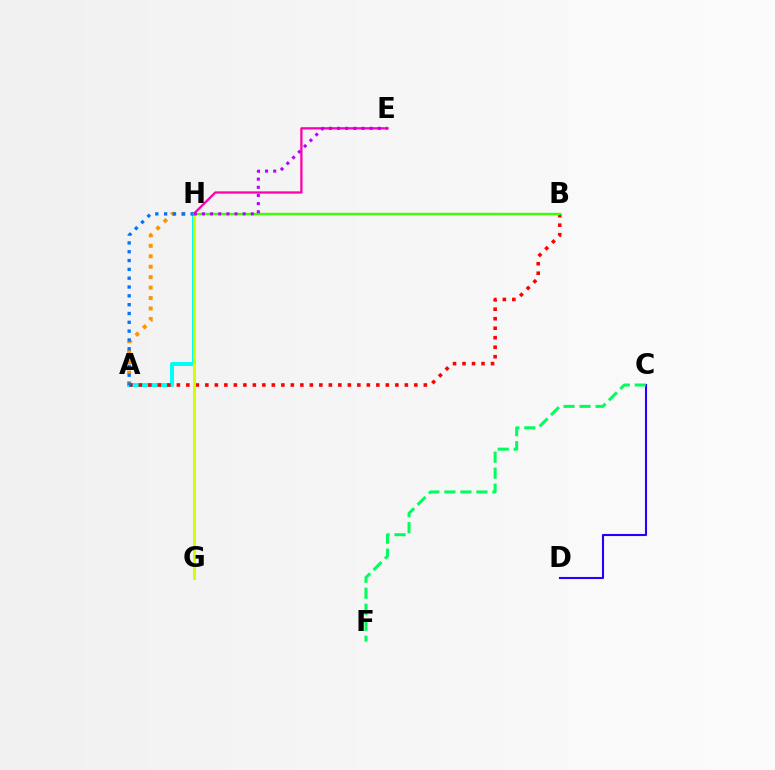{('A', 'H'): [{'color': '#00fff6', 'line_style': 'solid', 'thickness': 2.88}, {'color': '#ff9400', 'line_style': 'dotted', 'thickness': 2.84}, {'color': '#0074ff', 'line_style': 'dotted', 'thickness': 2.4}], ('C', 'D'): [{'color': '#2500ff', 'line_style': 'solid', 'thickness': 1.51}], ('A', 'B'): [{'color': '#ff0000', 'line_style': 'dotted', 'thickness': 2.58}], ('G', 'H'): [{'color': '#d1ff00', 'line_style': 'solid', 'thickness': 2.12}], ('C', 'F'): [{'color': '#00ff5c', 'line_style': 'dashed', 'thickness': 2.17}], ('E', 'H'): [{'color': '#ff00ac', 'line_style': 'solid', 'thickness': 1.65}, {'color': '#b900ff', 'line_style': 'dotted', 'thickness': 2.21}], ('B', 'H'): [{'color': '#3dff00', 'line_style': 'solid', 'thickness': 1.73}]}